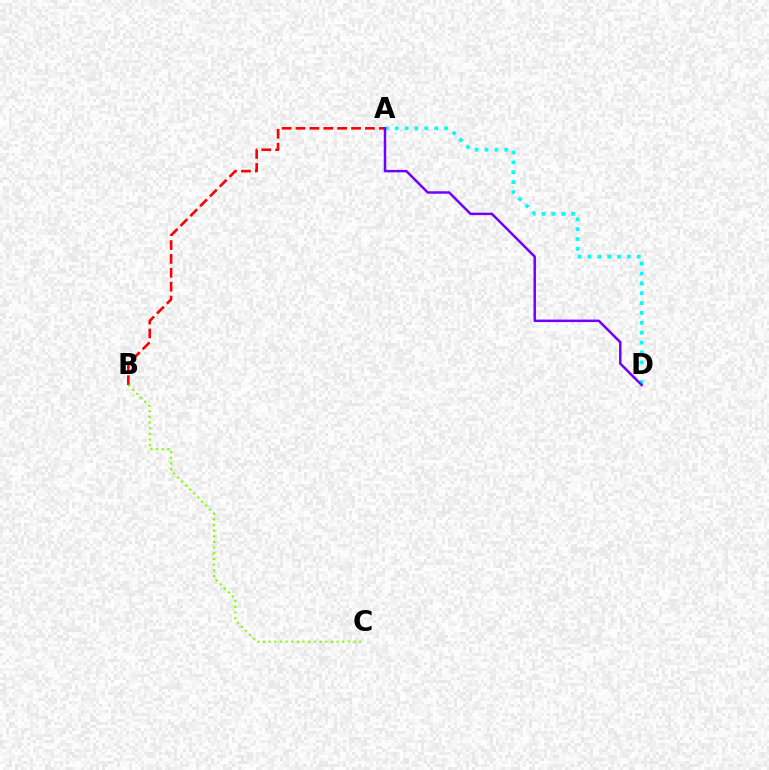{('A', 'B'): [{'color': '#ff0000', 'line_style': 'dashed', 'thickness': 1.89}], ('B', 'C'): [{'color': '#84ff00', 'line_style': 'dotted', 'thickness': 1.54}], ('A', 'D'): [{'color': '#00fff6', 'line_style': 'dotted', 'thickness': 2.68}, {'color': '#7200ff', 'line_style': 'solid', 'thickness': 1.78}]}